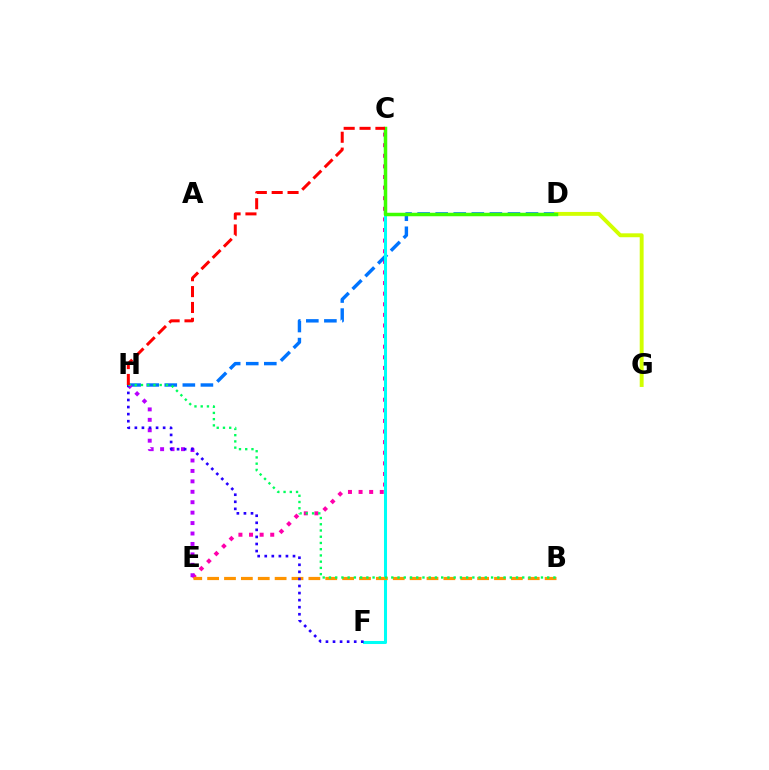{('C', 'E'): [{'color': '#ff00ac', 'line_style': 'dotted', 'thickness': 2.88}], ('D', 'H'): [{'color': '#0074ff', 'line_style': 'dashed', 'thickness': 2.45}], ('E', 'H'): [{'color': '#b900ff', 'line_style': 'dotted', 'thickness': 2.83}], ('C', 'F'): [{'color': '#00fff6', 'line_style': 'solid', 'thickness': 2.19}], ('D', 'G'): [{'color': '#d1ff00', 'line_style': 'solid', 'thickness': 2.81}], ('B', 'E'): [{'color': '#ff9400', 'line_style': 'dashed', 'thickness': 2.29}], ('C', 'D'): [{'color': '#3dff00', 'line_style': 'solid', 'thickness': 2.51}], ('F', 'H'): [{'color': '#2500ff', 'line_style': 'dotted', 'thickness': 1.92}], ('B', 'H'): [{'color': '#00ff5c', 'line_style': 'dotted', 'thickness': 1.69}], ('C', 'H'): [{'color': '#ff0000', 'line_style': 'dashed', 'thickness': 2.16}]}